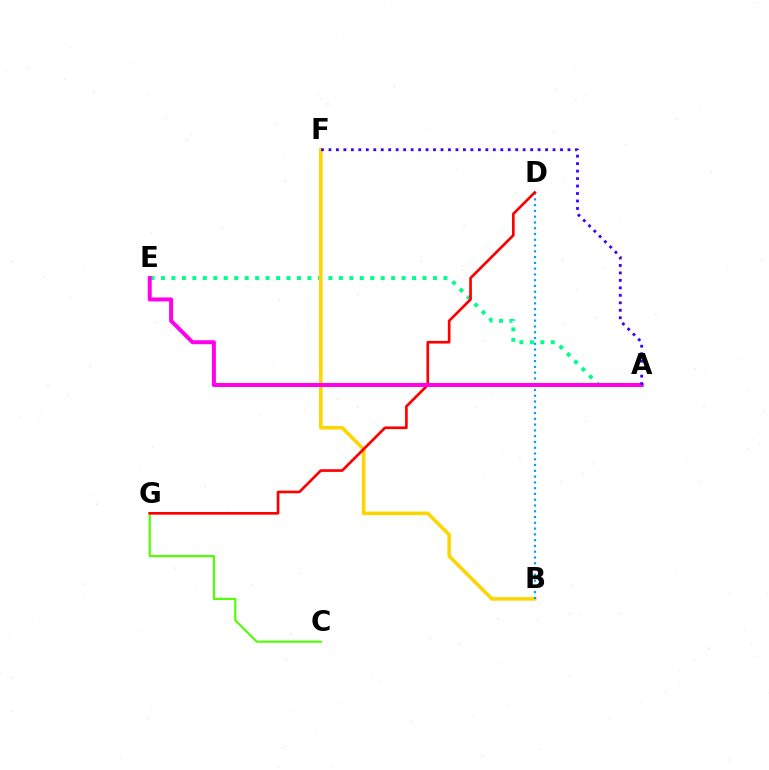{('A', 'E'): [{'color': '#00ff86', 'line_style': 'dotted', 'thickness': 2.84}, {'color': '#ff00ed', 'line_style': 'solid', 'thickness': 2.87}], ('C', 'G'): [{'color': '#4fff00', 'line_style': 'solid', 'thickness': 1.54}], ('B', 'F'): [{'color': '#ffd500', 'line_style': 'solid', 'thickness': 2.56}], ('B', 'D'): [{'color': '#009eff', 'line_style': 'dotted', 'thickness': 1.57}], ('D', 'G'): [{'color': '#ff0000', 'line_style': 'solid', 'thickness': 1.92}], ('A', 'F'): [{'color': '#3700ff', 'line_style': 'dotted', 'thickness': 2.03}]}